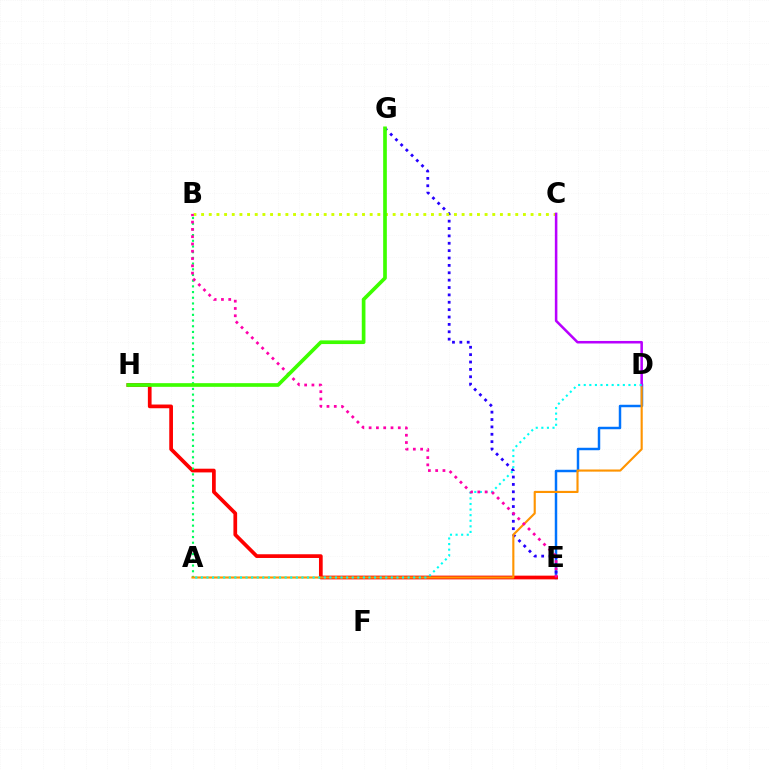{('D', 'E'): [{'color': '#0074ff', 'line_style': 'solid', 'thickness': 1.77}], ('E', 'H'): [{'color': '#ff0000', 'line_style': 'solid', 'thickness': 2.67}], ('A', 'B'): [{'color': '#00ff5c', 'line_style': 'dotted', 'thickness': 1.55}], ('E', 'G'): [{'color': '#2500ff', 'line_style': 'dotted', 'thickness': 2.0}], ('B', 'C'): [{'color': '#d1ff00', 'line_style': 'dotted', 'thickness': 2.08}], ('A', 'D'): [{'color': '#ff9400', 'line_style': 'solid', 'thickness': 1.54}, {'color': '#00fff6', 'line_style': 'dotted', 'thickness': 1.52}], ('C', 'D'): [{'color': '#b900ff', 'line_style': 'solid', 'thickness': 1.83}], ('B', 'E'): [{'color': '#ff00ac', 'line_style': 'dotted', 'thickness': 1.98}], ('G', 'H'): [{'color': '#3dff00', 'line_style': 'solid', 'thickness': 2.64}]}